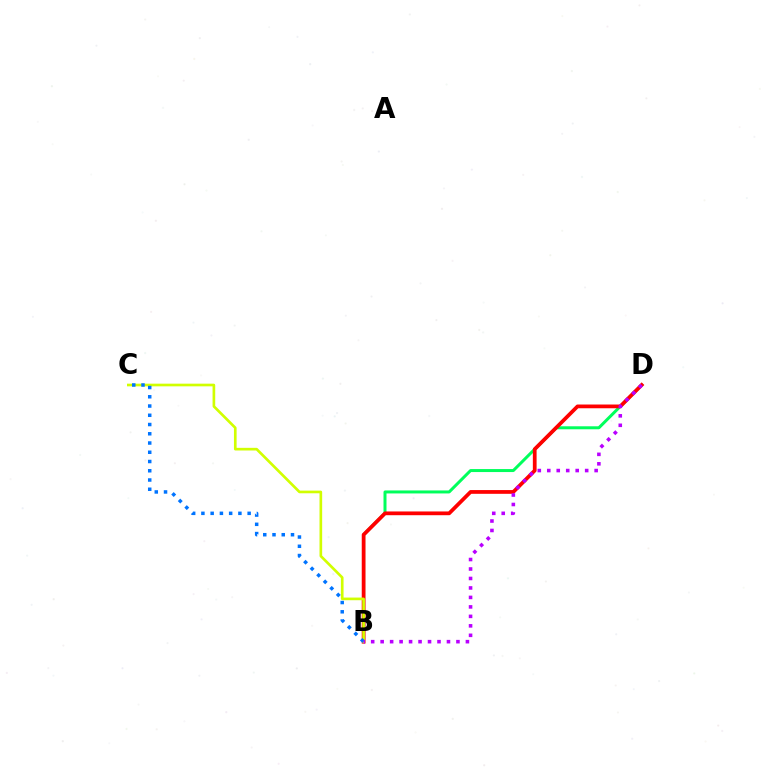{('B', 'D'): [{'color': '#00ff5c', 'line_style': 'solid', 'thickness': 2.16}, {'color': '#ff0000', 'line_style': 'solid', 'thickness': 2.7}, {'color': '#b900ff', 'line_style': 'dotted', 'thickness': 2.57}], ('B', 'C'): [{'color': '#d1ff00', 'line_style': 'solid', 'thickness': 1.92}, {'color': '#0074ff', 'line_style': 'dotted', 'thickness': 2.51}]}